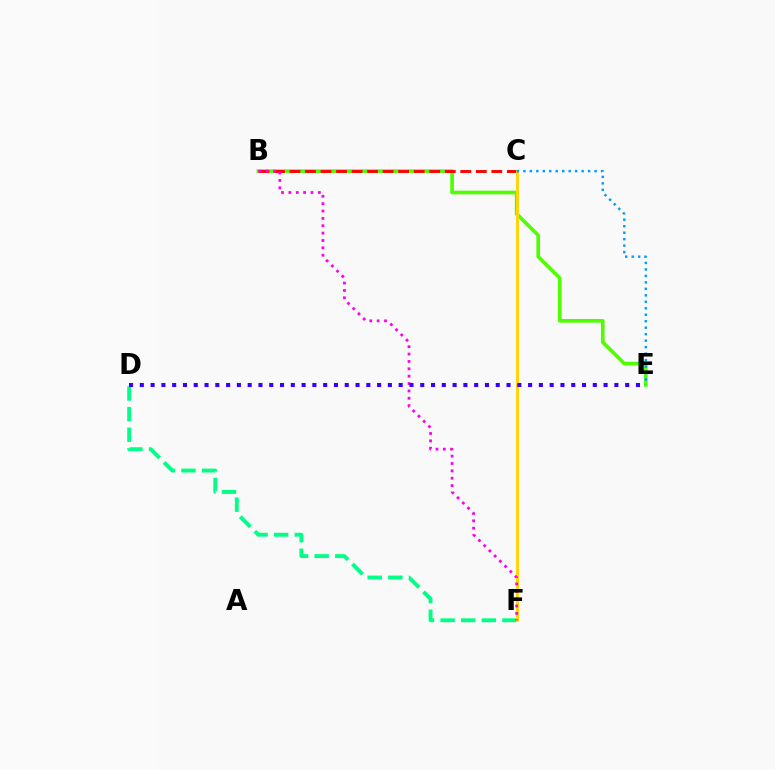{('B', 'E'): [{'color': '#4fff00', 'line_style': 'solid', 'thickness': 2.62}], ('B', 'C'): [{'color': '#ff0000', 'line_style': 'dashed', 'thickness': 2.11}], ('D', 'F'): [{'color': '#00ff86', 'line_style': 'dashed', 'thickness': 2.8}], ('C', 'F'): [{'color': '#ffd500', 'line_style': 'solid', 'thickness': 2.09}], ('C', 'E'): [{'color': '#009eff', 'line_style': 'dotted', 'thickness': 1.76}], ('B', 'F'): [{'color': '#ff00ed', 'line_style': 'dotted', 'thickness': 2.0}], ('D', 'E'): [{'color': '#3700ff', 'line_style': 'dotted', 'thickness': 2.93}]}